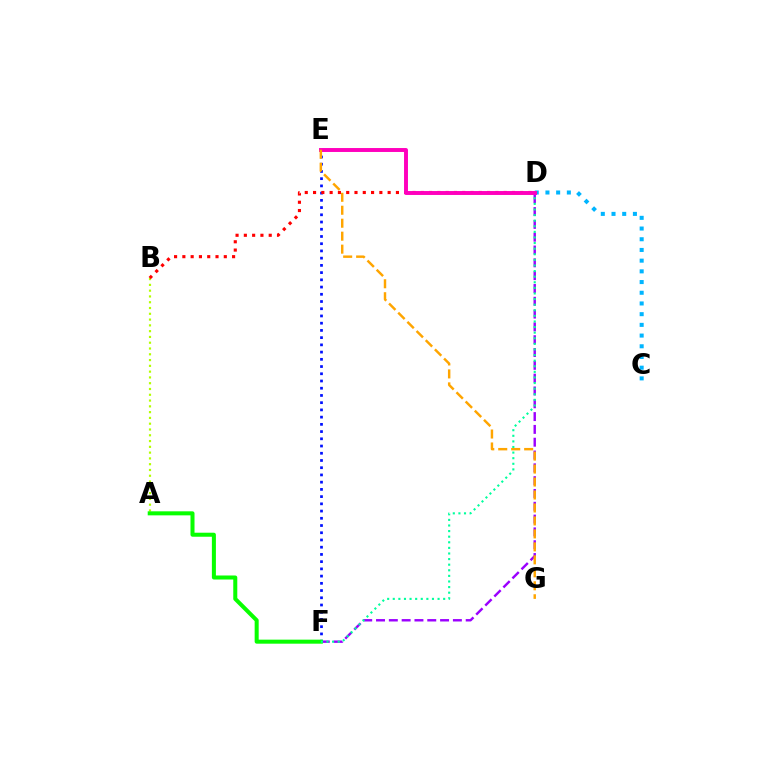{('A', 'B'): [{'color': '#b3ff00', 'line_style': 'dotted', 'thickness': 1.57}], ('D', 'F'): [{'color': '#9b00ff', 'line_style': 'dashed', 'thickness': 1.74}, {'color': '#00ff9d', 'line_style': 'dotted', 'thickness': 1.52}], ('E', 'F'): [{'color': '#0010ff', 'line_style': 'dotted', 'thickness': 1.96}], ('A', 'F'): [{'color': '#08ff00', 'line_style': 'solid', 'thickness': 2.9}], ('B', 'D'): [{'color': '#ff0000', 'line_style': 'dotted', 'thickness': 2.25}], ('C', 'D'): [{'color': '#00b5ff', 'line_style': 'dotted', 'thickness': 2.91}], ('D', 'E'): [{'color': '#ff00bd', 'line_style': 'solid', 'thickness': 2.83}], ('E', 'G'): [{'color': '#ffa500', 'line_style': 'dashed', 'thickness': 1.76}]}